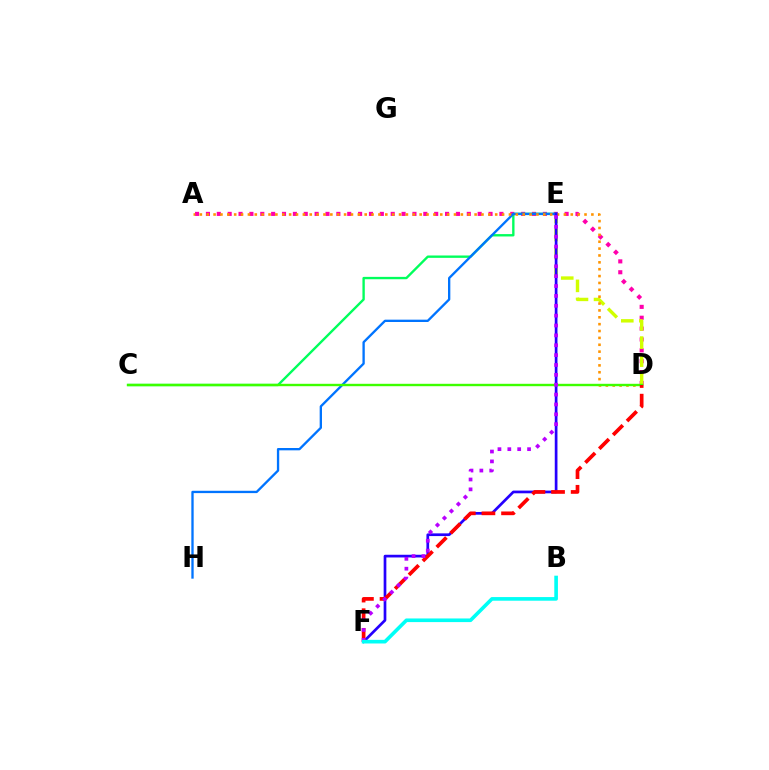{('A', 'D'): [{'color': '#ff00ac', 'line_style': 'dotted', 'thickness': 2.95}, {'color': '#ff9400', 'line_style': 'dotted', 'thickness': 1.87}], ('C', 'E'): [{'color': '#00ff5c', 'line_style': 'solid', 'thickness': 1.7}], ('D', 'E'): [{'color': '#d1ff00', 'line_style': 'dashed', 'thickness': 2.45}], ('E', 'H'): [{'color': '#0074ff', 'line_style': 'solid', 'thickness': 1.68}], ('E', 'F'): [{'color': '#2500ff', 'line_style': 'solid', 'thickness': 1.95}, {'color': '#b900ff', 'line_style': 'dotted', 'thickness': 2.68}], ('C', 'D'): [{'color': '#3dff00', 'line_style': 'solid', 'thickness': 1.73}], ('D', 'F'): [{'color': '#ff0000', 'line_style': 'dashed', 'thickness': 2.67}], ('B', 'F'): [{'color': '#00fff6', 'line_style': 'solid', 'thickness': 2.62}]}